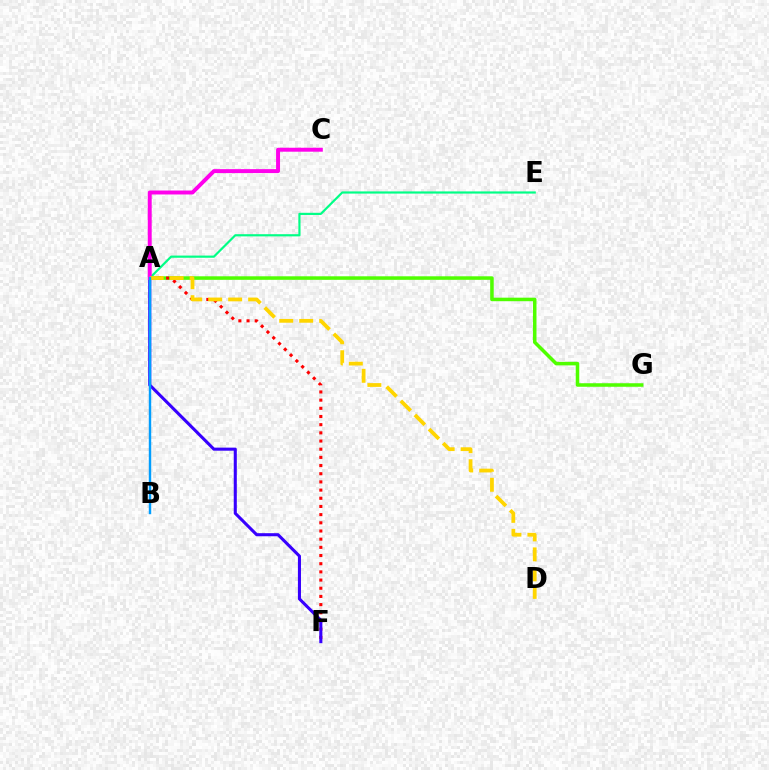{('A', 'G'): [{'color': '#4fff00', 'line_style': 'solid', 'thickness': 2.54}], ('A', 'F'): [{'color': '#ff0000', 'line_style': 'dotted', 'thickness': 2.22}, {'color': '#3700ff', 'line_style': 'solid', 'thickness': 2.21}], ('A', 'E'): [{'color': '#00ff86', 'line_style': 'solid', 'thickness': 1.57}], ('A', 'C'): [{'color': '#ff00ed', 'line_style': 'solid', 'thickness': 2.84}], ('A', 'D'): [{'color': '#ffd500', 'line_style': 'dashed', 'thickness': 2.71}], ('A', 'B'): [{'color': '#009eff', 'line_style': 'solid', 'thickness': 1.74}]}